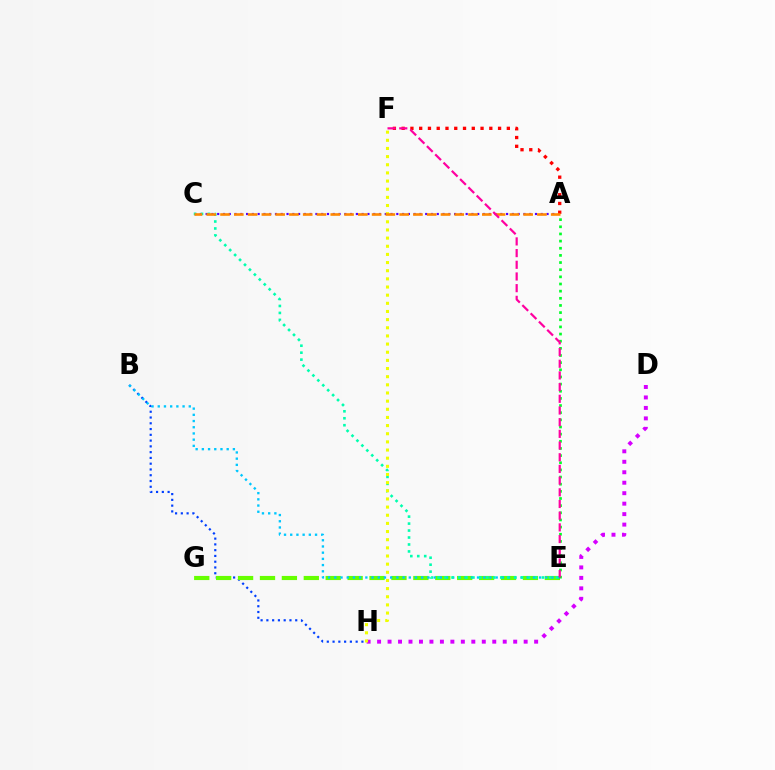{('B', 'H'): [{'color': '#003fff', 'line_style': 'dotted', 'thickness': 1.57}], ('A', 'C'): [{'color': '#4f00ff', 'line_style': 'dotted', 'thickness': 1.57}, {'color': '#ff8800', 'line_style': 'dashed', 'thickness': 1.87}], ('A', 'F'): [{'color': '#ff0000', 'line_style': 'dotted', 'thickness': 2.38}], ('D', 'H'): [{'color': '#d600ff', 'line_style': 'dotted', 'thickness': 2.84}], ('E', 'G'): [{'color': '#66ff00', 'line_style': 'dashed', 'thickness': 2.98}], ('B', 'E'): [{'color': '#00c7ff', 'line_style': 'dotted', 'thickness': 1.69}], ('C', 'E'): [{'color': '#00ffaf', 'line_style': 'dotted', 'thickness': 1.89}], ('F', 'H'): [{'color': '#eeff00', 'line_style': 'dotted', 'thickness': 2.21}], ('A', 'E'): [{'color': '#00ff27', 'line_style': 'dotted', 'thickness': 1.94}], ('E', 'F'): [{'color': '#ff00a0', 'line_style': 'dashed', 'thickness': 1.59}]}